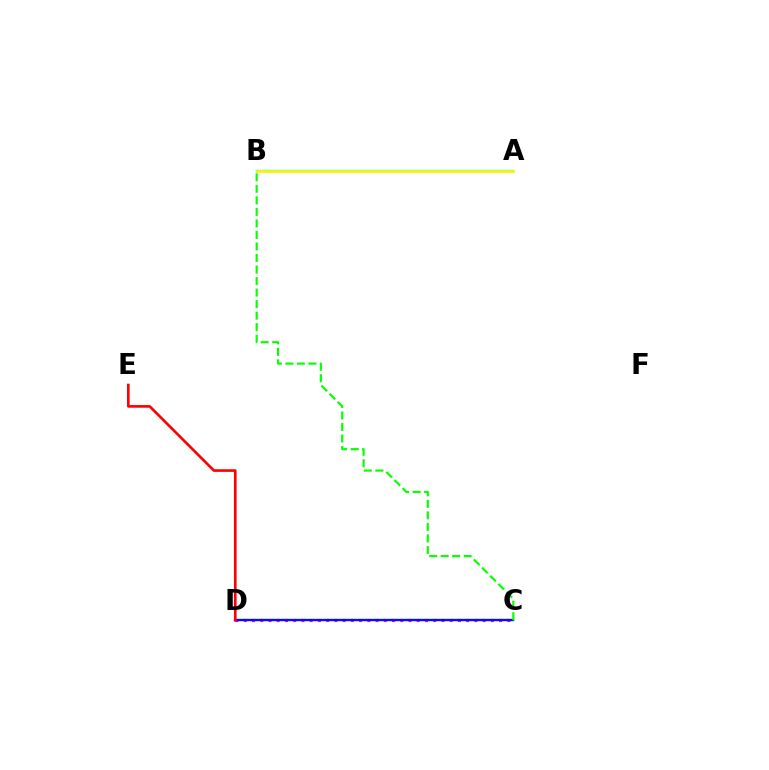{('C', 'D'): [{'color': '#ee00ff', 'line_style': 'dotted', 'thickness': 2.24}, {'color': '#0010ff', 'line_style': 'solid', 'thickness': 1.69}], ('A', 'B'): [{'color': '#00fff6', 'line_style': 'solid', 'thickness': 1.74}, {'color': '#fcf500', 'line_style': 'solid', 'thickness': 1.96}], ('D', 'E'): [{'color': '#ff0000', 'line_style': 'solid', 'thickness': 1.9}], ('B', 'C'): [{'color': '#08ff00', 'line_style': 'dashed', 'thickness': 1.57}]}